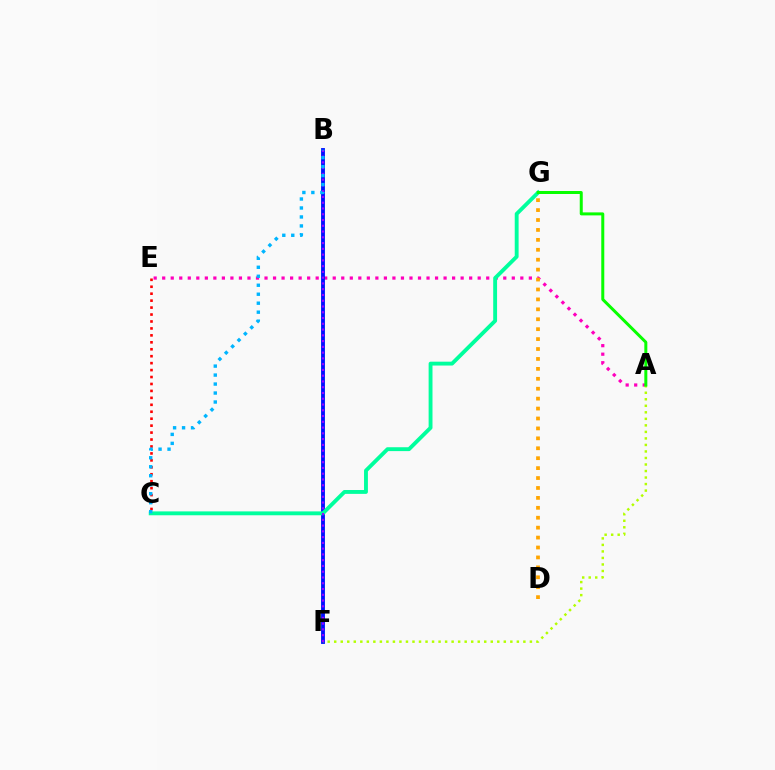{('A', 'E'): [{'color': '#ff00bd', 'line_style': 'dotted', 'thickness': 2.32}], ('D', 'G'): [{'color': '#ffa500', 'line_style': 'dotted', 'thickness': 2.7}], ('B', 'F'): [{'color': '#0010ff', 'line_style': 'solid', 'thickness': 2.77}, {'color': '#9b00ff', 'line_style': 'dotted', 'thickness': 1.57}], ('C', 'E'): [{'color': '#ff0000', 'line_style': 'dotted', 'thickness': 1.89}], ('A', 'F'): [{'color': '#b3ff00', 'line_style': 'dotted', 'thickness': 1.77}], ('C', 'G'): [{'color': '#00ff9d', 'line_style': 'solid', 'thickness': 2.78}], ('B', 'C'): [{'color': '#00b5ff', 'line_style': 'dotted', 'thickness': 2.44}], ('A', 'G'): [{'color': '#08ff00', 'line_style': 'solid', 'thickness': 2.16}]}